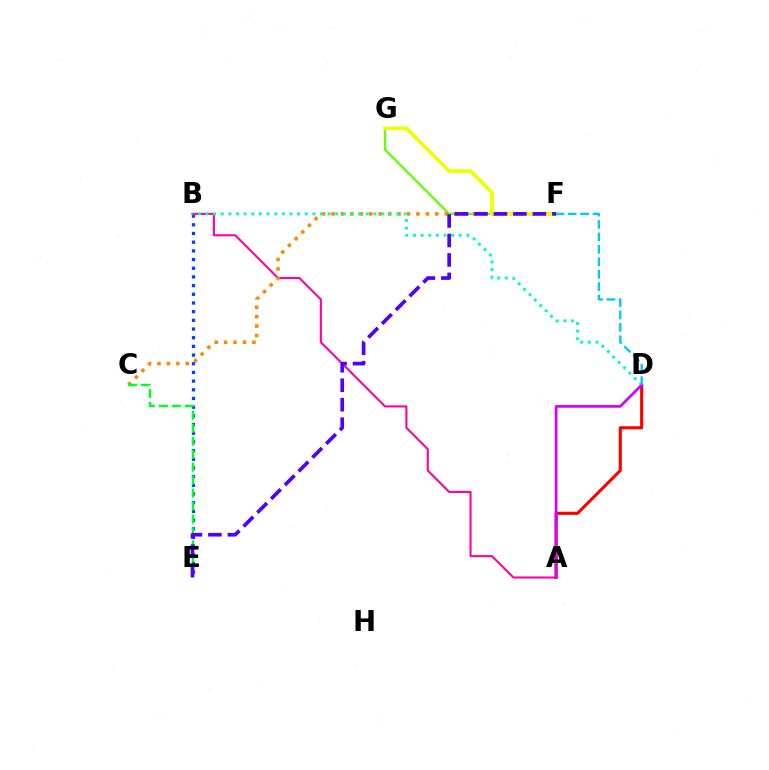{('F', 'G'): [{'color': '#66ff00', 'line_style': 'solid', 'thickness': 1.67}, {'color': '#eeff00', 'line_style': 'solid', 'thickness': 2.68}], ('B', 'E'): [{'color': '#003fff', 'line_style': 'dotted', 'thickness': 2.36}], ('A', 'B'): [{'color': '#ff00a0', 'line_style': 'solid', 'thickness': 1.5}], ('C', 'F'): [{'color': '#ff8800', 'line_style': 'dotted', 'thickness': 2.56}], ('A', 'D'): [{'color': '#ff0000', 'line_style': 'solid', 'thickness': 2.24}, {'color': '#d600ff', 'line_style': 'solid', 'thickness': 1.95}], ('B', 'D'): [{'color': '#00ffaf', 'line_style': 'dotted', 'thickness': 2.07}], ('C', 'E'): [{'color': '#00ff27', 'line_style': 'dashed', 'thickness': 1.76}], ('E', 'F'): [{'color': '#4f00ff', 'line_style': 'dashed', 'thickness': 2.64}], ('D', 'F'): [{'color': '#00c7ff', 'line_style': 'dashed', 'thickness': 1.69}]}